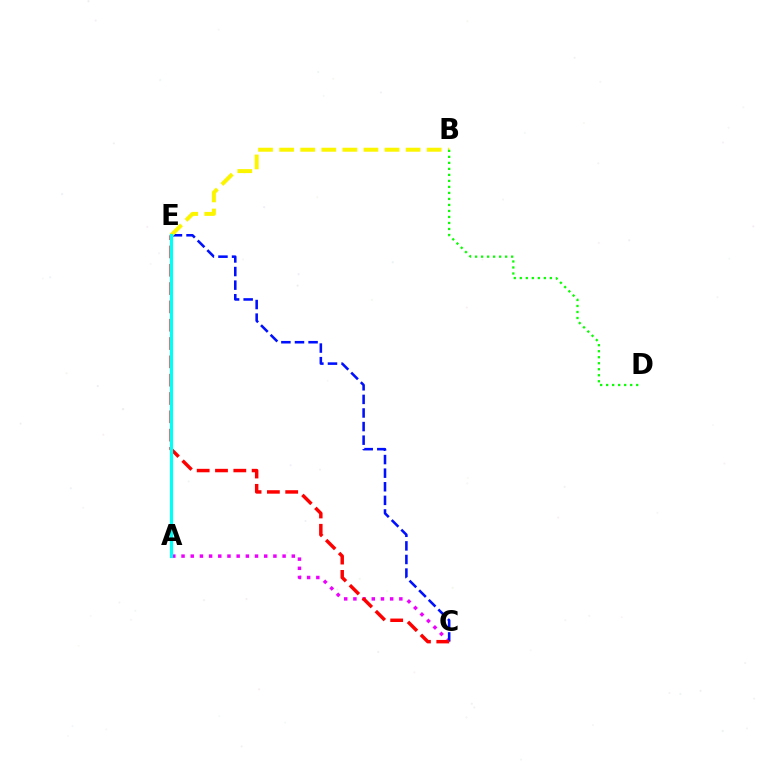{('A', 'C'): [{'color': '#ee00ff', 'line_style': 'dotted', 'thickness': 2.5}], ('C', 'E'): [{'color': '#0010ff', 'line_style': 'dashed', 'thickness': 1.85}, {'color': '#ff0000', 'line_style': 'dashed', 'thickness': 2.49}], ('B', 'E'): [{'color': '#fcf500', 'line_style': 'dashed', 'thickness': 2.86}], ('B', 'D'): [{'color': '#08ff00', 'line_style': 'dotted', 'thickness': 1.63}], ('A', 'E'): [{'color': '#00fff6', 'line_style': 'solid', 'thickness': 2.3}]}